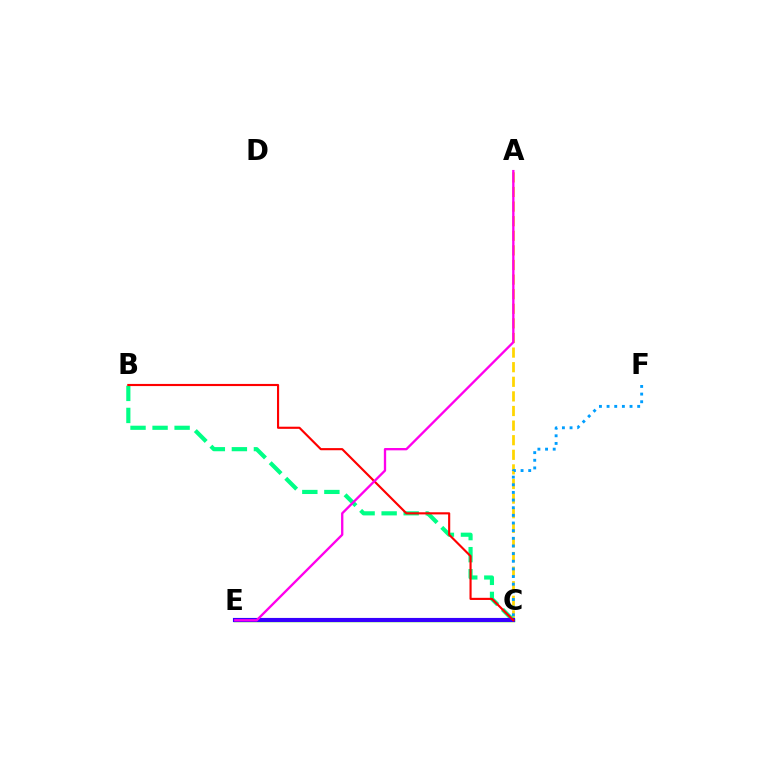{('C', 'E'): [{'color': '#4fff00', 'line_style': 'solid', 'thickness': 2.5}, {'color': '#3700ff', 'line_style': 'solid', 'thickness': 2.98}], ('A', 'C'): [{'color': '#ffd500', 'line_style': 'dashed', 'thickness': 1.98}], ('B', 'C'): [{'color': '#00ff86', 'line_style': 'dashed', 'thickness': 2.99}, {'color': '#ff0000', 'line_style': 'solid', 'thickness': 1.54}], ('C', 'F'): [{'color': '#009eff', 'line_style': 'dotted', 'thickness': 2.08}], ('A', 'E'): [{'color': '#ff00ed', 'line_style': 'solid', 'thickness': 1.68}]}